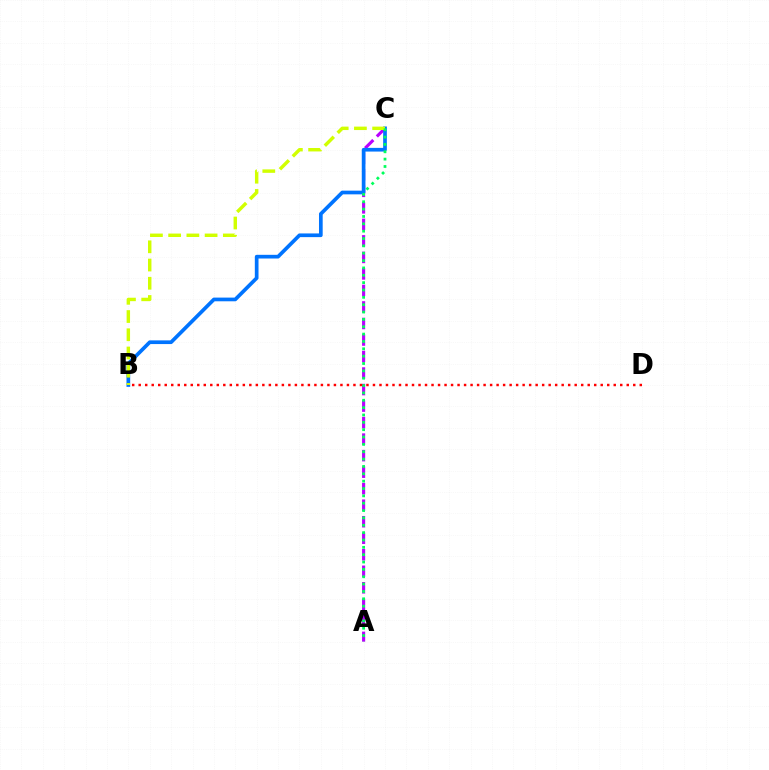{('A', 'C'): [{'color': '#b900ff', 'line_style': 'dashed', 'thickness': 2.24}, {'color': '#00ff5c', 'line_style': 'dotted', 'thickness': 2.0}], ('B', 'C'): [{'color': '#0074ff', 'line_style': 'solid', 'thickness': 2.66}, {'color': '#d1ff00', 'line_style': 'dashed', 'thickness': 2.48}], ('B', 'D'): [{'color': '#ff0000', 'line_style': 'dotted', 'thickness': 1.77}]}